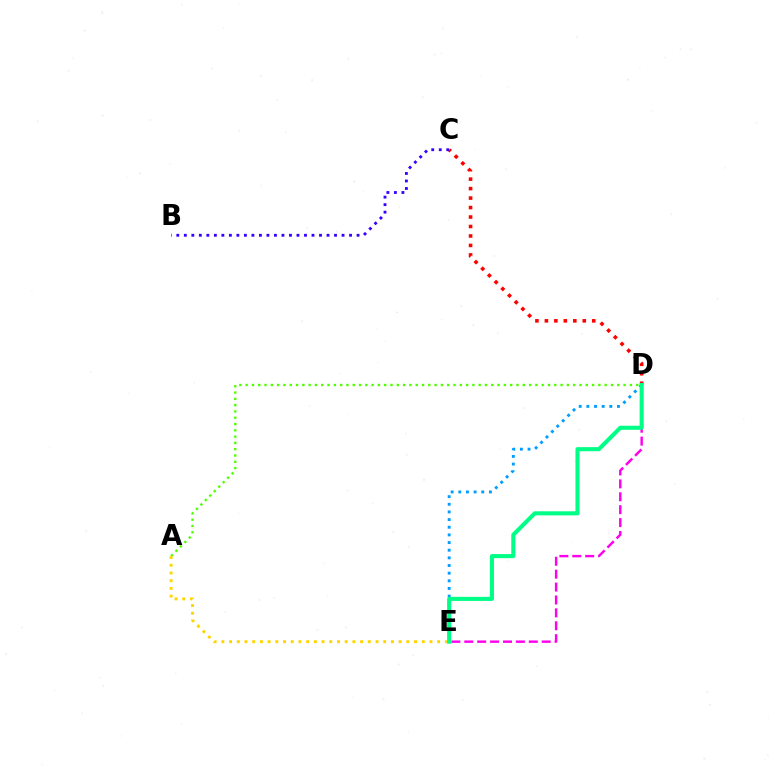{('A', 'D'): [{'color': '#4fff00', 'line_style': 'dotted', 'thickness': 1.71}], ('C', 'D'): [{'color': '#ff0000', 'line_style': 'dotted', 'thickness': 2.57}], ('D', 'E'): [{'color': '#009eff', 'line_style': 'dotted', 'thickness': 2.08}, {'color': '#ff00ed', 'line_style': 'dashed', 'thickness': 1.75}, {'color': '#00ff86', 'line_style': 'solid', 'thickness': 2.94}], ('B', 'C'): [{'color': '#3700ff', 'line_style': 'dotted', 'thickness': 2.04}], ('A', 'E'): [{'color': '#ffd500', 'line_style': 'dotted', 'thickness': 2.09}]}